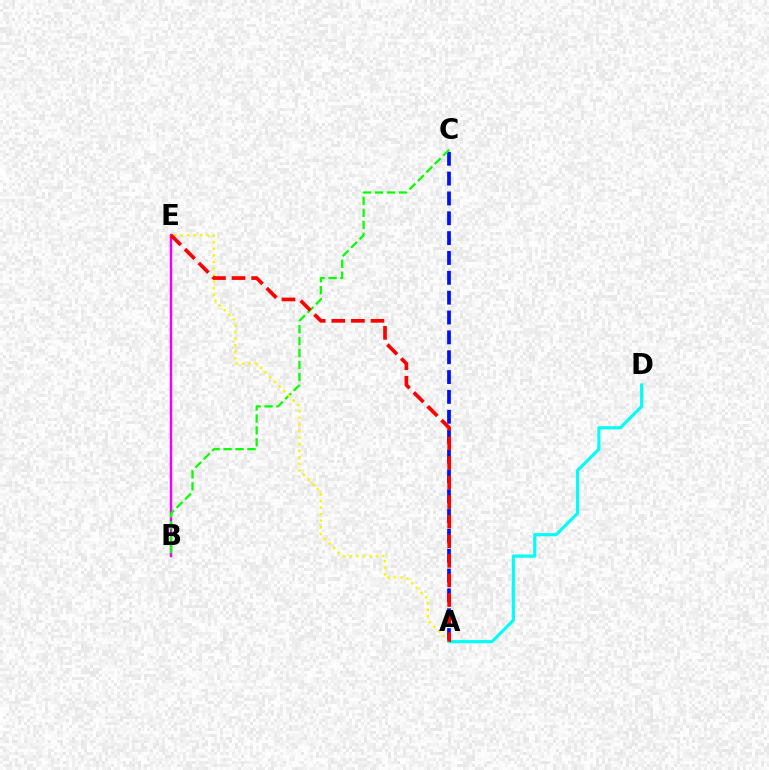{('B', 'E'): [{'color': '#ee00ff', 'line_style': 'solid', 'thickness': 1.76}], ('A', 'D'): [{'color': '#00fff6', 'line_style': 'solid', 'thickness': 2.28}], ('A', 'C'): [{'color': '#0010ff', 'line_style': 'dashed', 'thickness': 2.7}], ('B', 'C'): [{'color': '#08ff00', 'line_style': 'dashed', 'thickness': 1.62}], ('A', 'E'): [{'color': '#fcf500', 'line_style': 'dotted', 'thickness': 1.79}, {'color': '#ff0000', 'line_style': 'dashed', 'thickness': 2.66}]}